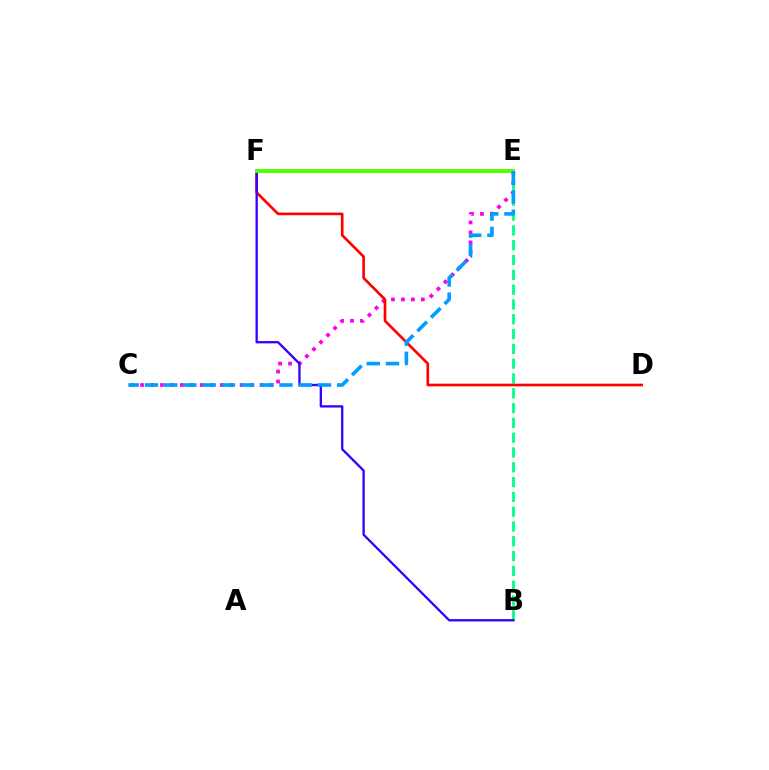{('B', 'E'): [{'color': '#00ff86', 'line_style': 'dashed', 'thickness': 2.01}], ('C', 'E'): [{'color': '#ff00ed', 'line_style': 'dotted', 'thickness': 2.71}, {'color': '#009eff', 'line_style': 'dashed', 'thickness': 2.61}], ('E', 'F'): [{'color': '#ffd500', 'line_style': 'dotted', 'thickness': 2.23}, {'color': '#4fff00', 'line_style': 'solid', 'thickness': 2.78}], ('D', 'F'): [{'color': '#ff0000', 'line_style': 'solid', 'thickness': 1.9}], ('B', 'F'): [{'color': '#3700ff', 'line_style': 'solid', 'thickness': 1.67}]}